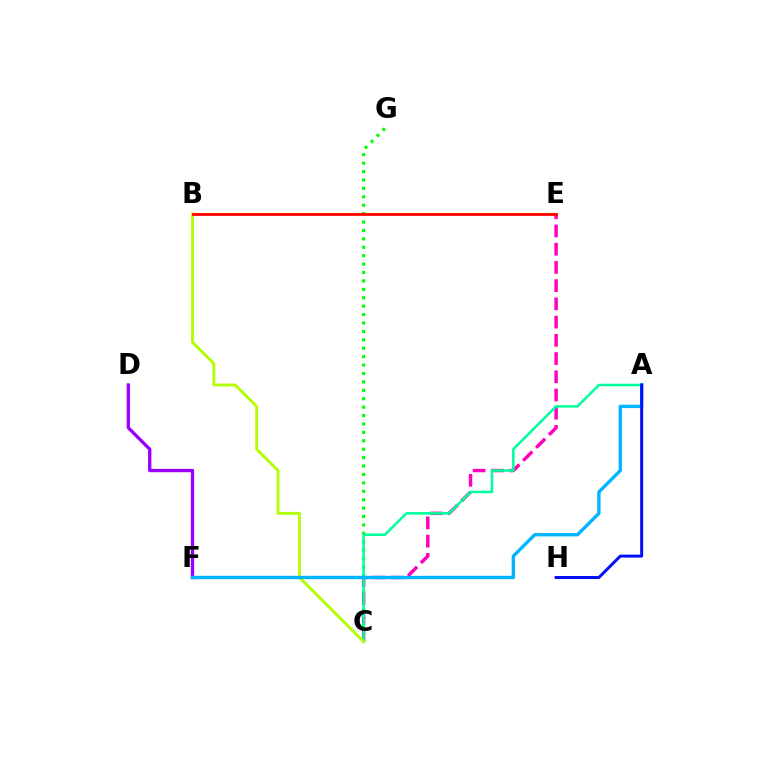{('C', 'G'): [{'color': '#08ff00', 'line_style': 'dotted', 'thickness': 2.29}], ('C', 'E'): [{'color': '#ff00bd', 'line_style': 'dashed', 'thickness': 2.48}], ('D', 'F'): [{'color': '#9b00ff', 'line_style': 'solid', 'thickness': 2.38}], ('B', 'E'): [{'color': '#ffa500', 'line_style': 'solid', 'thickness': 1.53}, {'color': '#ff0000', 'line_style': 'solid', 'thickness': 1.96}], ('A', 'C'): [{'color': '#00ff9d', 'line_style': 'solid', 'thickness': 1.84}], ('B', 'C'): [{'color': '#b3ff00', 'line_style': 'solid', 'thickness': 2.08}], ('A', 'F'): [{'color': '#00b5ff', 'line_style': 'solid', 'thickness': 2.42}], ('A', 'H'): [{'color': '#0010ff', 'line_style': 'solid', 'thickness': 2.15}]}